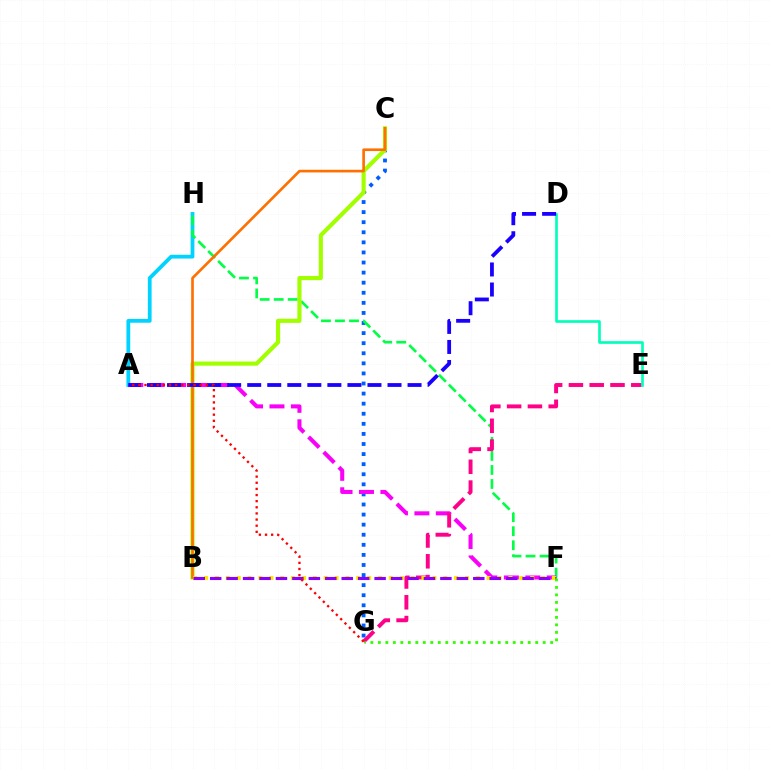{('A', 'H'): [{'color': '#00d3ff', 'line_style': 'solid', 'thickness': 2.72}], ('C', 'G'): [{'color': '#005dff', 'line_style': 'dotted', 'thickness': 2.74}], ('F', 'H'): [{'color': '#00ff45', 'line_style': 'dashed', 'thickness': 1.91}], ('B', 'C'): [{'color': '#a2ff00', 'line_style': 'solid', 'thickness': 2.98}, {'color': '#ff7000', 'line_style': 'solid', 'thickness': 1.91}], ('A', 'F'): [{'color': '#fa00f9', 'line_style': 'dashed', 'thickness': 2.91}], ('E', 'G'): [{'color': '#ff0088', 'line_style': 'dashed', 'thickness': 2.82}], ('B', 'F'): [{'color': '#ffe600', 'line_style': 'dotted', 'thickness': 2.95}, {'color': '#8a00ff', 'line_style': 'dashed', 'thickness': 2.23}], ('D', 'E'): [{'color': '#00ffbb', 'line_style': 'solid', 'thickness': 1.91}], ('A', 'D'): [{'color': '#1900ff', 'line_style': 'dashed', 'thickness': 2.72}], ('F', 'G'): [{'color': '#31ff00', 'line_style': 'dotted', 'thickness': 2.04}], ('A', 'G'): [{'color': '#ff0000', 'line_style': 'dotted', 'thickness': 1.67}]}